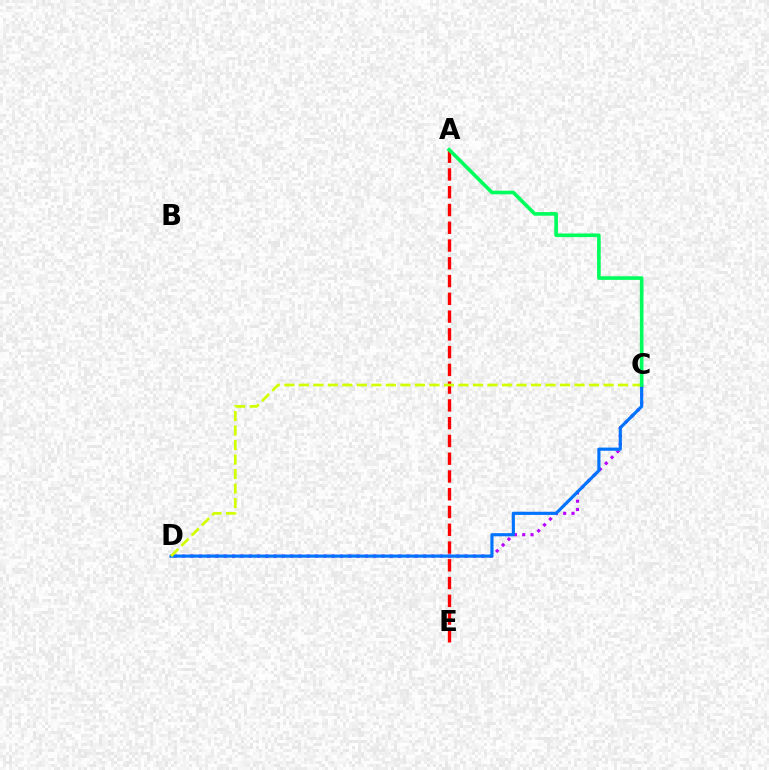{('C', 'D'): [{'color': '#b900ff', 'line_style': 'dotted', 'thickness': 2.26}, {'color': '#0074ff', 'line_style': 'solid', 'thickness': 2.27}, {'color': '#d1ff00', 'line_style': 'dashed', 'thickness': 1.97}], ('A', 'E'): [{'color': '#ff0000', 'line_style': 'dashed', 'thickness': 2.41}], ('A', 'C'): [{'color': '#00ff5c', 'line_style': 'solid', 'thickness': 2.61}]}